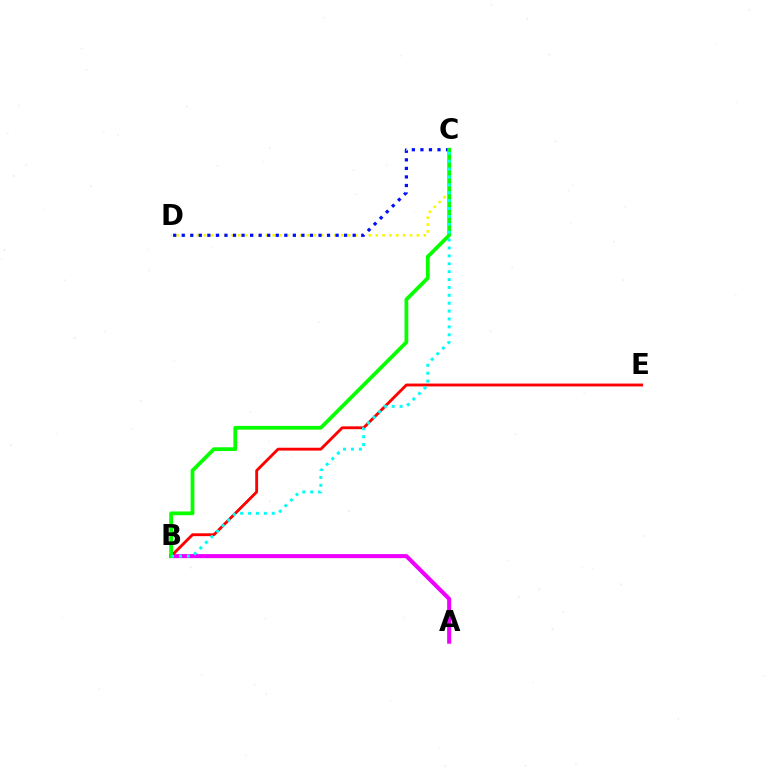{('A', 'B'): [{'color': '#ee00ff', 'line_style': 'solid', 'thickness': 2.91}], ('C', 'D'): [{'color': '#fcf500', 'line_style': 'dotted', 'thickness': 1.87}, {'color': '#0010ff', 'line_style': 'dotted', 'thickness': 2.32}], ('B', 'E'): [{'color': '#ff0000', 'line_style': 'solid', 'thickness': 2.06}], ('B', 'C'): [{'color': '#08ff00', 'line_style': 'solid', 'thickness': 2.71}, {'color': '#00fff6', 'line_style': 'dotted', 'thickness': 2.14}]}